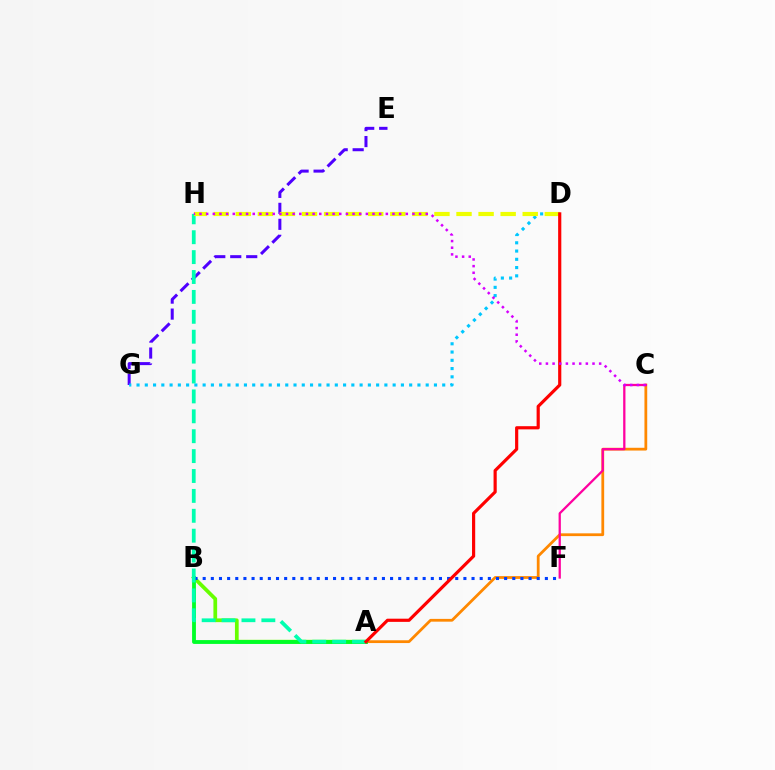{('A', 'C'): [{'color': '#ff8800', 'line_style': 'solid', 'thickness': 2.0}], ('A', 'B'): [{'color': '#66ff00', 'line_style': 'solid', 'thickness': 2.68}, {'color': '#00ff27', 'line_style': 'solid', 'thickness': 2.76}], ('C', 'F'): [{'color': '#ff00a0', 'line_style': 'solid', 'thickness': 1.64}], ('E', 'G'): [{'color': '#4f00ff', 'line_style': 'dashed', 'thickness': 2.17}], ('B', 'F'): [{'color': '#003fff', 'line_style': 'dotted', 'thickness': 2.21}], ('D', 'G'): [{'color': '#00c7ff', 'line_style': 'dotted', 'thickness': 2.24}], ('A', 'H'): [{'color': '#00ffaf', 'line_style': 'dashed', 'thickness': 2.7}], ('D', 'H'): [{'color': '#eeff00', 'line_style': 'dashed', 'thickness': 3.0}], ('A', 'D'): [{'color': '#ff0000', 'line_style': 'solid', 'thickness': 2.28}], ('C', 'H'): [{'color': '#d600ff', 'line_style': 'dotted', 'thickness': 1.81}]}